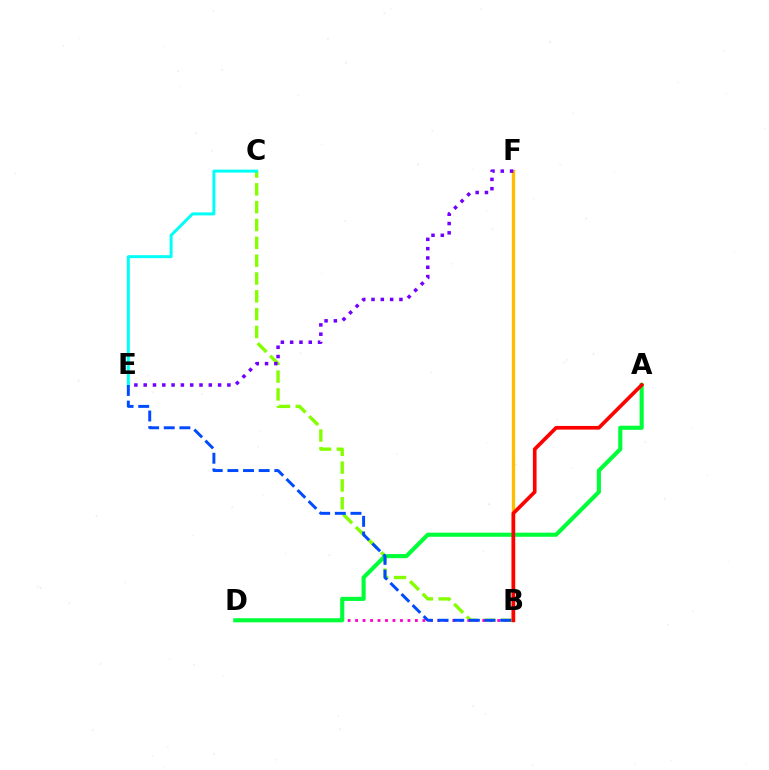{('B', 'F'): [{'color': '#ffbd00', 'line_style': 'solid', 'thickness': 2.39}], ('B', 'C'): [{'color': '#84ff00', 'line_style': 'dashed', 'thickness': 2.42}], ('B', 'D'): [{'color': '#ff00cf', 'line_style': 'dotted', 'thickness': 2.03}], ('C', 'E'): [{'color': '#00fff6', 'line_style': 'solid', 'thickness': 2.14}], ('A', 'D'): [{'color': '#00ff39', 'line_style': 'solid', 'thickness': 2.97}], ('A', 'B'): [{'color': '#ff0000', 'line_style': 'solid', 'thickness': 2.64}], ('B', 'E'): [{'color': '#004bff', 'line_style': 'dashed', 'thickness': 2.13}], ('E', 'F'): [{'color': '#7200ff', 'line_style': 'dotted', 'thickness': 2.53}]}